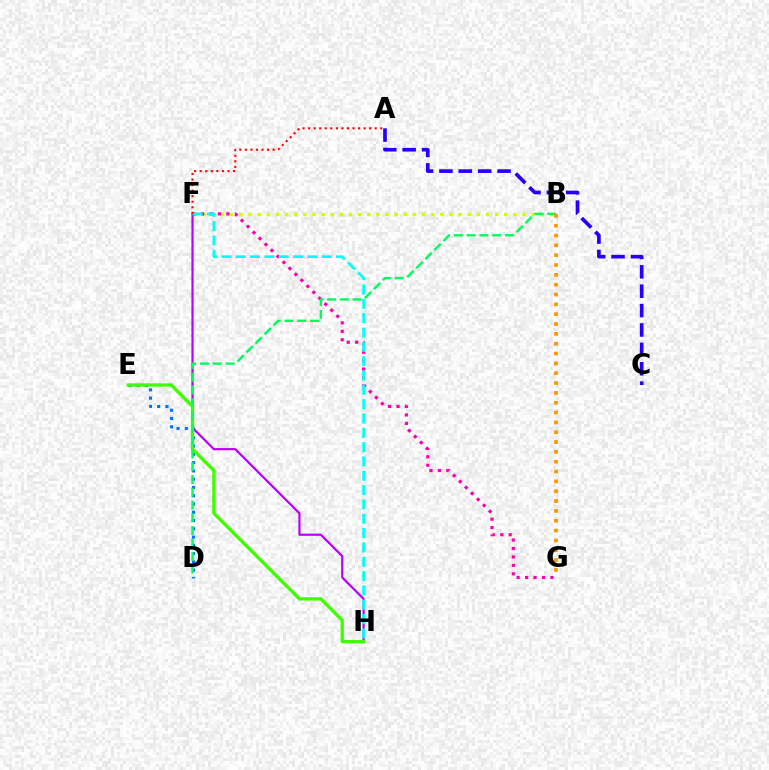{('B', 'F'): [{'color': '#d1ff00', 'line_style': 'dotted', 'thickness': 2.48}], ('D', 'E'): [{'color': '#0074ff', 'line_style': 'dotted', 'thickness': 2.25}], ('F', 'H'): [{'color': '#b900ff', 'line_style': 'solid', 'thickness': 1.57}, {'color': '#00fff6', 'line_style': 'dashed', 'thickness': 1.95}], ('A', 'C'): [{'color': '#2500ff', 'line_style': 'dashed', 'thickness': 2.63}], ('F', 'G'): [{'color': '#ff00ac', 'line_style': 'dotted', 'thickness': 2.3}], ('E', 'H'): [{'color': '#3dff00', 'line_style': 'solid', 'thickness': 2.37}], ('A', 'F'): [{'color': '#ff0000', 'line_style': 'dotted', 'thickness': 1.51}], ('B', 'D'): [{'color': '#00ff5c', 'line_style': 'dashed', 'thickness': 1.74}], ('B', 'G'): [{'color': '#ff9400', 'line_style': 'dotted', 'thickness': 2.67}]}